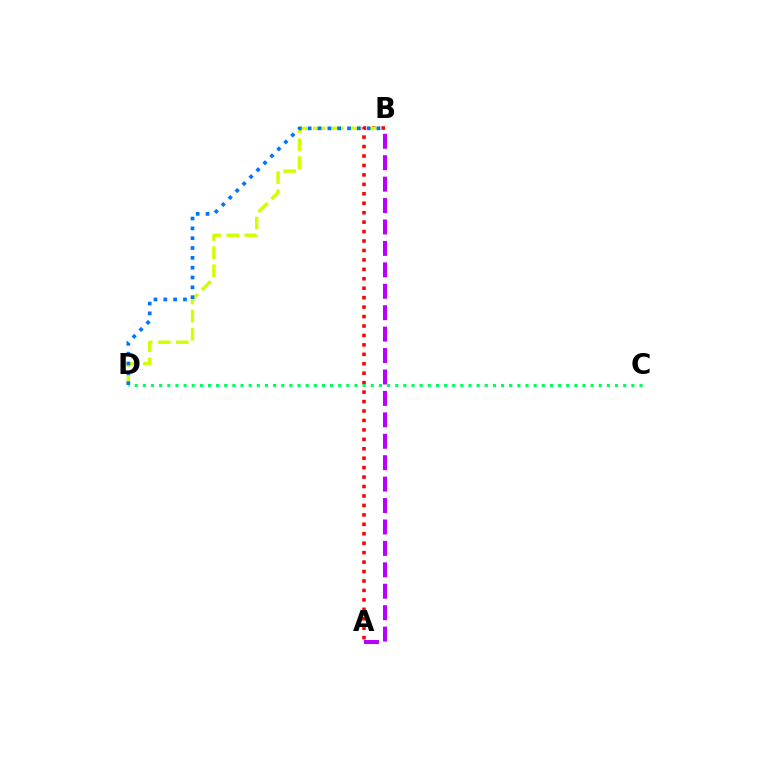{('A', 'B'): [{'color': '#ff0000', 'line_style': 'dotted', 'thickness': 2.57}, {'color': '#b900ff', 'line_style': 'dashed', 'thickness': 2.91}], ('B', 'D'): [{'color': '#d1ff00', 'line_style': 'dashed', 'thickness': 2.46}, {'color': '#0074ff', 'line_style': 'dotted', 'thickness': 2.67}], ('C', 'D'): [{'color': '#00ff5c', 'line_style': 'dotted', 'thickness': 2.21}]}